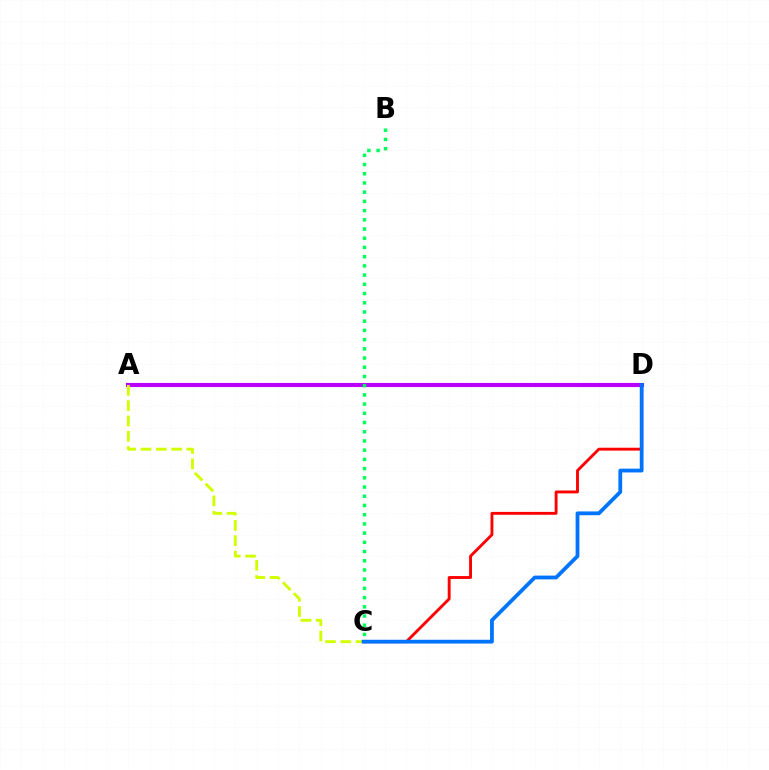{('A', 'D'): [{'color': '#b900ff', 'line_style': 'solid', 'thickness': 2.95}], ('A', 'C'): [{'color': '#d1ff00', 'line_style': 'dashed', 'thickness': 2.08}], ('C', 'D'): [{'color': '#ff0000', 'line_style': 'solid', 'thickness': 2.07}, {'color': '#0074ff', 'line_style': 'solid', 'thickness': 2.73}], ('B', 'C'): [{'color': '#00ff5c', 'line_style': 'dotted', 'thickness': 2.5}]}